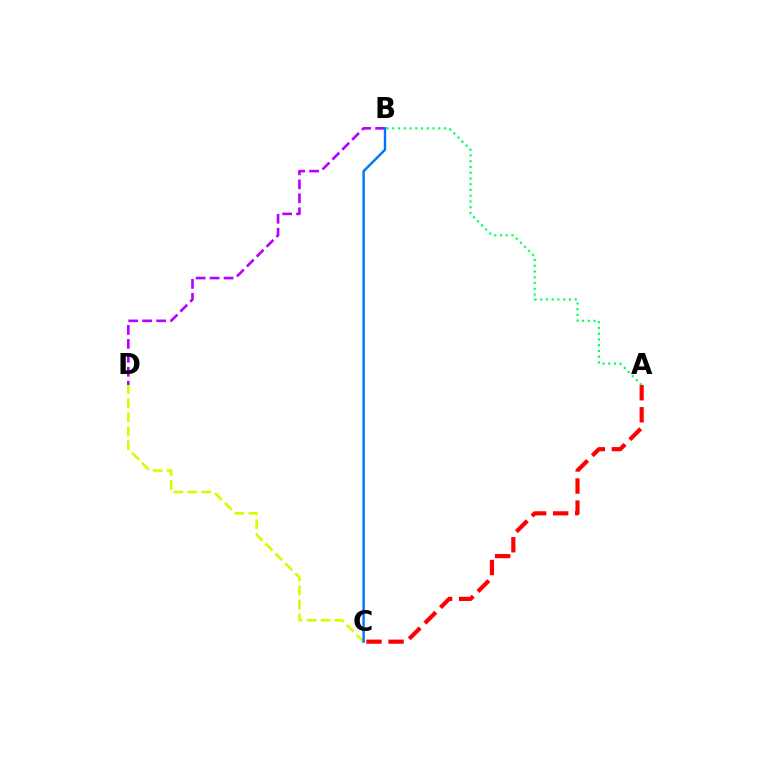{('A', 'C'): [{'color': '#ff0000', 'line_style': 'dashed', 'thickness': 3.0}], ('C', 'D'): [{'color': '#d1ff00', 'line_style': 'dashed', 'thickness': 1.9}], ('B', 'D'): [{'color': '#b900ff', 'line_style': 'dashed', 'thickness': 1.9}], ('A', 'B'): [{'color': '#00ff5c', 'line_style': 'dotted', 'thickness': 1.56}], ('B', 'C'): [{'color': '#0074ff', 'line_style': 'solid', 'thickness': 1.73}]}